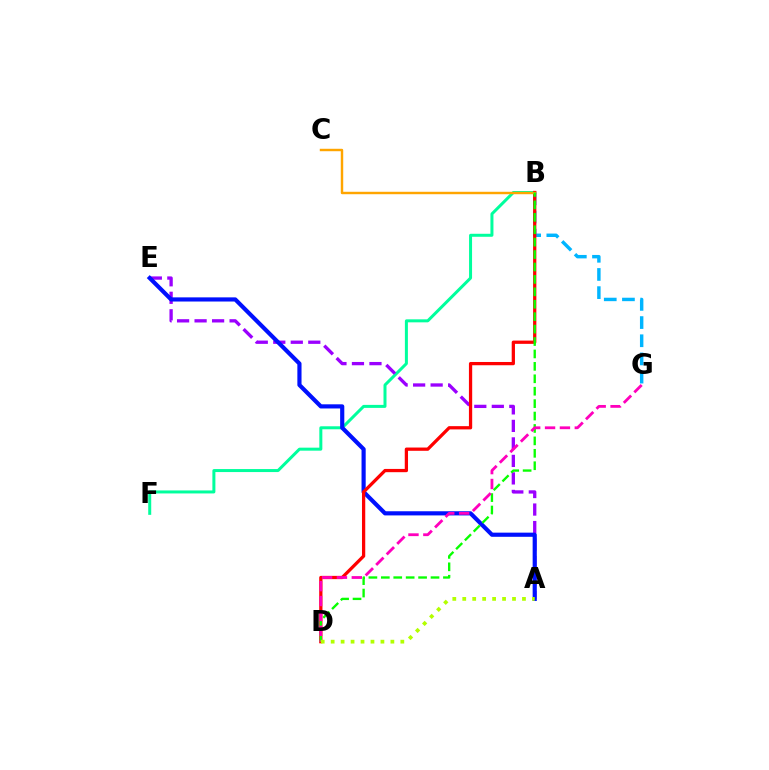{('B', 'F'): [{'color': '#00ff9d', 'line_style': 'solid', 'thickness': 2.16}], ('A', 'E'): [{'color': '#9b00ff', 'line_style': 'dashed', 'thickness': 2.38}, {'color': '#0010ff', 'line_style': 'solid', 'thickness': 2.99}], ('B', 'G'): [{'color': '#00b5ff', 'line_style': 'dashed', 'thickness': 2.47}], ('B', 'D'): [{'color': '#ff0000', 'line_style': 'solid', 'thickness': 2.35}, {'color': '#08ff00', 'line_style': 'dashed', 'thickness': 1.69}], ('B', 'C'): [{'color': '#ffa500', 'line_style': 'solid', 'thickness': 1.76}], ('D', 'G'): [{'color': '#ff00bd', 'line_style': 'dashed', 'thickness': 2.02}], ('A', 'D'): [{'color': '#b3ff00', 'line_style': 'dotted', 'thickness': 2.7}]}